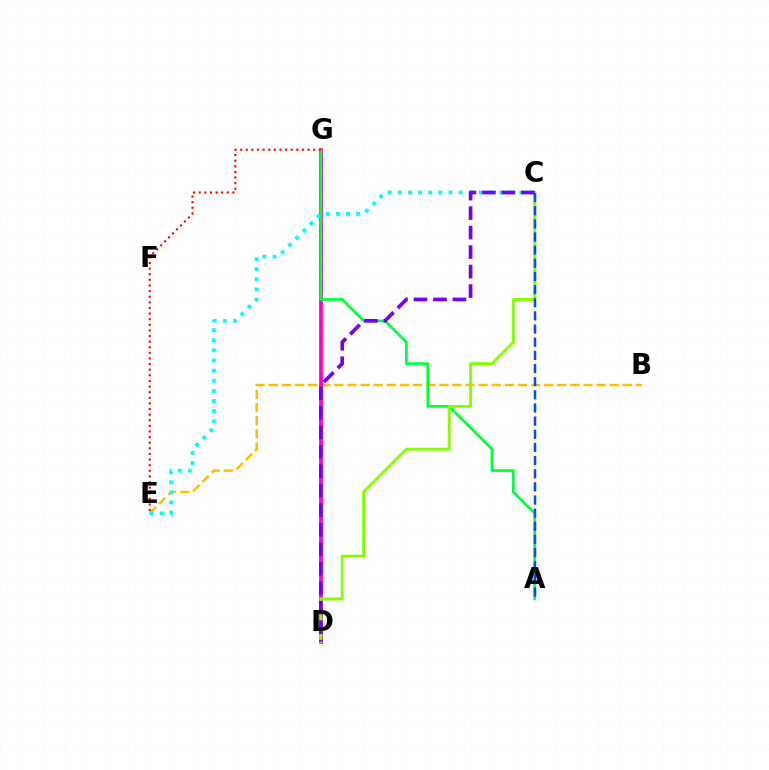{('B', 'E'): [{'color': '#ffbd00', 'line_style': 'dashed', 'thickness': 1.78}], ('D', 'G'): [{'color': '#ff00cf', 'line_style': 'solid', 'thickness': 2.72}], ('A', 'G'): [{'color': '#00ff39', 'line_style': 'solid', 'thickness': 1.95}], ('C', 'E'): [{'color': '#00fff6', 'line_style': 'dotted', 'thickness': 2.75}], ('E', 'G'): [{'color': '#ff0000', 'line_style': 'dotted', 'thickness': 1.53}], ('C', 'D'): [{'color': '#84ff00', 'line_style': 'solid', 'thickness': 2.08}, {'color': '#7200ff', 'line_style': 'dashed', 'thickness': 2.65}], ('A', 'C'): [{'color': '#004bff', 'line_style': 'dashed', 'thickness': 1.79}]}